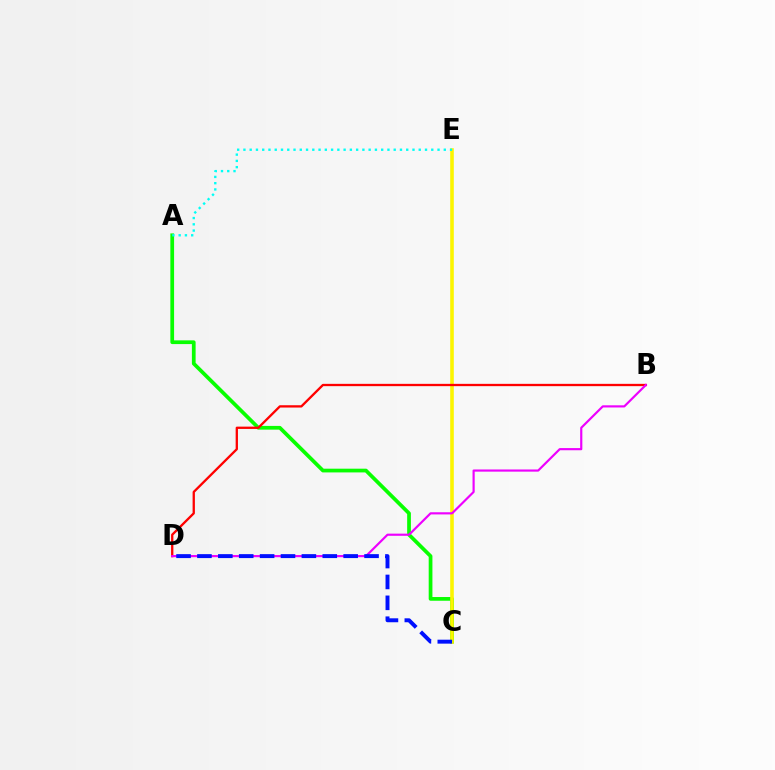{('A', 'C'): [{'color': '#08ff00', 'line_style': 'solid', 'thickness': 2.68}], ('C', 'E'): [{'color': '#fcf500', 'line_style': 'solid', 'thickness': 2.58}], ('B', 'D'): [{'color': '#ff0000', 'line_style': 'solid', 'thickness': 1.66}, {'color': '#ee00ff', 'line_style': 'solid', 'thickness': 1.56}], ('C', 'D'): [{'color': '#0010ff', 'line_style': 'dashed', 'thickness': 2.84}], ('A', 'E'): [{'color': '#00fff6', 'line_style': 'dotted', 'thickness': 1.7}]}